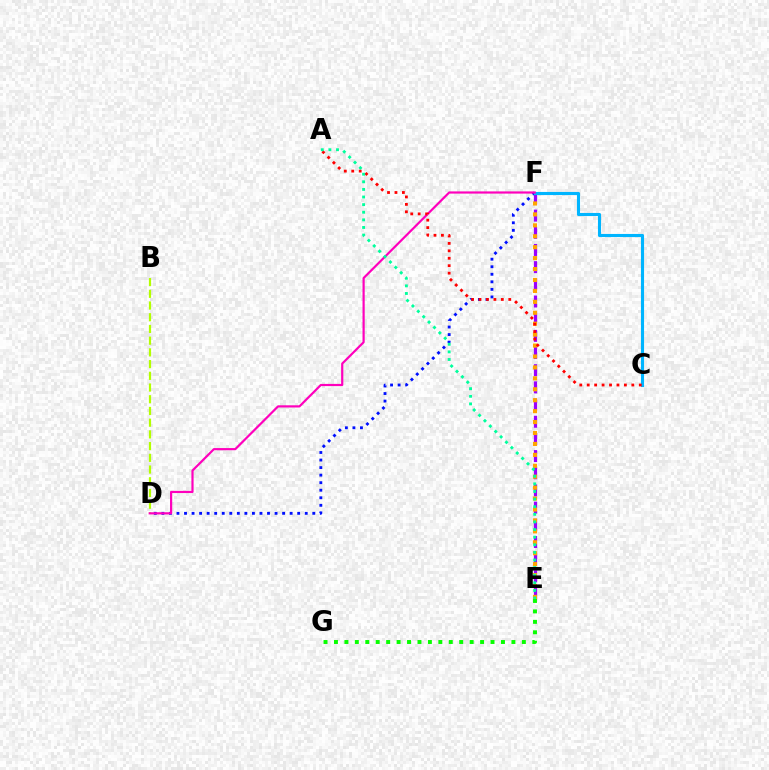{('E', 'F'): [{'color': '#9b00ff', 'line_style': 'dashed', 'thickness': 2.33}, {'color': '#ffa500', 'line_style': 'dotted', 'thickness': 2.97}], ('D', 'F'): [{'color': '#0010ff', 'line_style': 'dotted', 'thickness': 2.05}, {'color': '#ff00bd', 'line_style': 'solid', 'thickness': 1.58}], ('C', 'F'): [{'color': '#00b5ff', 'line_style': 'solid', 'thickness': 2.24}], ('B', 'D'): [{'color': '#b3ff00', 'line_style': 'dashed', 'thickness': 1.59}], ('A', 'C'): [{'color': '#ff0000', 'line_style': 'dotted', 'thickness': 2.02}], ('E', 'G'): [{'color': '#08ff00', 'line_style': 'dotted', 'thickness': 2.84}], ('A', 'E'): [{'color': '#00ff9d', 'line_style': 'dotted', 'thickness': 2.07}]}